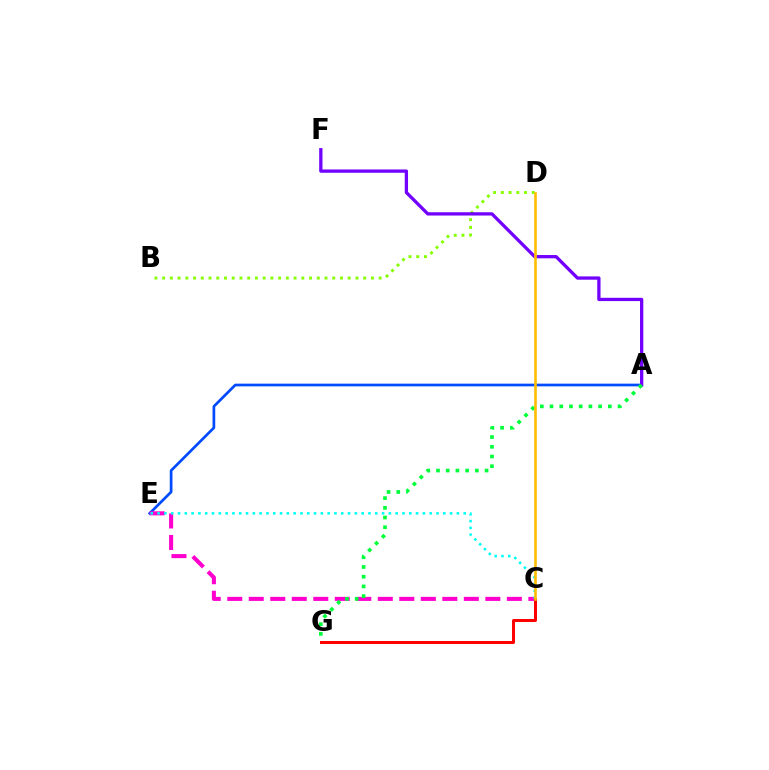{('A', 'E'): [{'color': '#004bff', 'line_style': 'solid', 'thickness': 1.94}], ('B', 'D'): [{'color': '#84ff00', 'line_style': 'dotted', 'thickness': 2.1}], ('C', 'E'): [{'color': '#ff00cf', 'line_style': 'dashed', 'thickness': 2.92}, {'color': '#00fff6', 'line_style': 'dotted', 'thickness': 1.85}], ('A', 'F'): [{'color': '#7200ff', 'line_style': 'solid', 'thickness': 2.37}], ('A', 'G'): [{'color': '#00ff39', 'line_style': 'dotted', 'thickness': 2.64}], ('C', 'G'): [{'color': '#ff0000', 'line_style': 'solid', 'thickness': 2.15}], ('C', 'D'): [{'color': '#ffbd00', 'line_style': 'solid', 'thickness': 1.88}]}